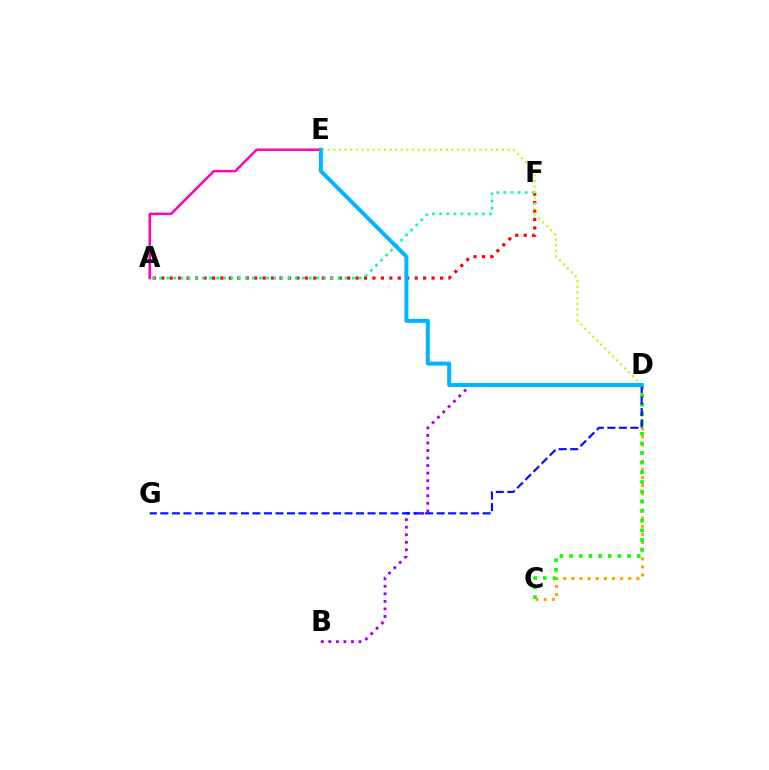{('A', 'F'): [{'color': '#ff0000', 'line_style': 'dotted', 'thickness': 2.3}, {'color': '#00ff9d', 'line_style': 'dotted', 'thickness': 1.94}], ('B', 'D'): [{'color': '#9b00ff', 'line_style': 'dotted', 'thickness': 2.05}], ('C', 'D'): [{'color': '#ffa500', 'line_style': 'dotted', 'thickness': 2.21}, {'color': '#08ff00', 'line_style': 'dotted', 'thickness': 2.62}], ('A', 'E'): [{'color': '#ff00bd', 'line_style': 'solid', 'thickness': 1.79}], ('D', 'E'): [{'color': '#b3ff00', 'line_style': 'dotted', 'thickness': 1.53}, {'color': '#00b5ff', 'line_style': 'solid', 'thickness': 2.85}], ('D', 'G'): [{'color': '#0010ff', 'line_style': 'dashed', 'thickness': 1.56}]}